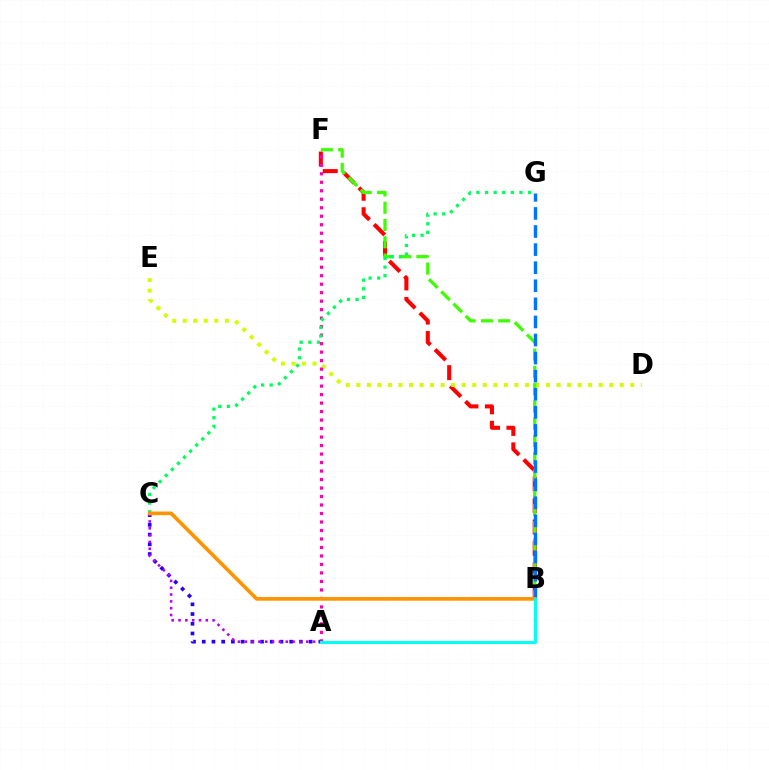{('B', 'F'): [{'color': '#ff0000', 'line_style': 'dashed', 'thickness': 2.92}, {'color': '#3dff00', 'line_style': 'dashed', 'thickness': 2.35}], ('D', 'E'): [{'color': '#d1ff00', 'line_style': 'dotted', 'thickness': 2.86}], ('A', 'C'): [{'color': '#2500ff', 'line_style': 'dotted', 'thickness': 2.64}, {'color': '#b900ff', 'line_style': 'dotted', 'thickness': 1.86}], ('A', 'F'): [{'color': '#ff00ac', 'line_style': 'dotted', 'thickness': 2.31}], ('B', 'G'): [{'color': '#0074ff', 'line_style': 'dashed', 'thickness': 2.46}], ('C', 'G'): [{'color': '#00ff5c', 'line_style': 'dotted', 'thickness': 2.34}], ('B', 'C'): [{'color': '#ff9400', 'line_style': 'solid', 'thickness': 2.63}], ('A', 'B'): [{'color': '#00fff6', 'line_style': 'solid', 'thickness': 2.16}]}